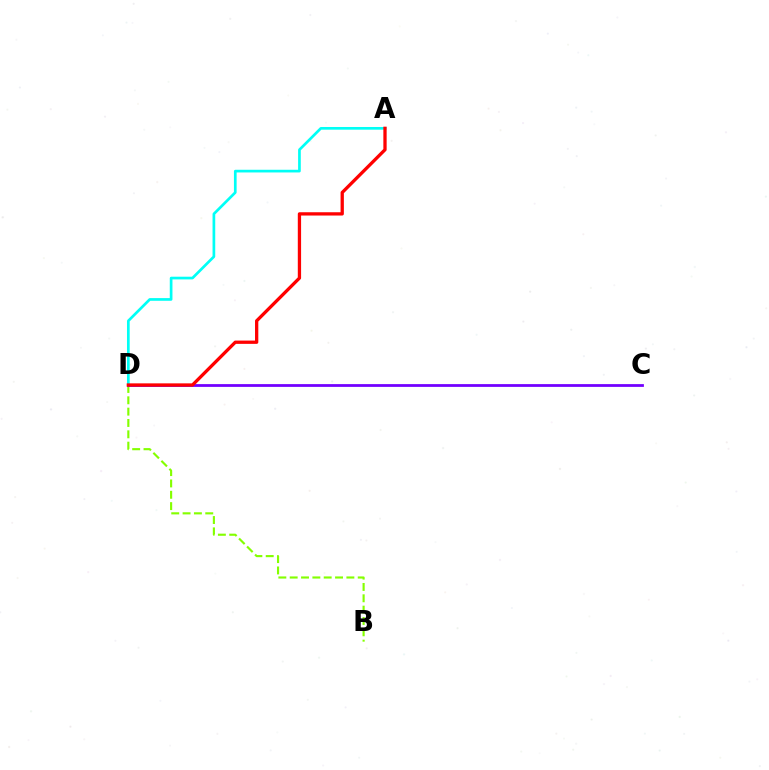{('B', 'D'): [{'color': '#84ff00', 'line_style': 'dashed', 'thickness': 1.54}], ('A', 'D'): [{'color': '#00fff6', 'line_style': 'solid', 'thickness': 1.94}, {'color': '#ff0000', 'line_style': 'solid', 'thickness': 2.37}], ('C', 'D'): [{'color': '#7200ff', 'line_style': 'solid', 'thickness': 2.0}]}